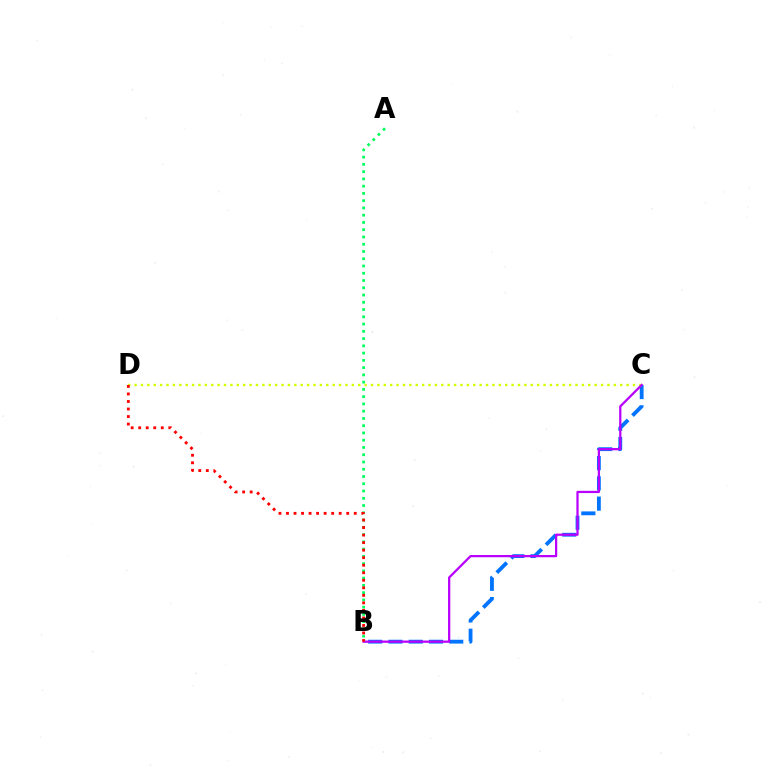{('B', 'C'): [{'color': '#0074ff', 'line_style': 'dashed', 'thickness': 2.75}, {'color': '#b900ff', 'line_style': 'solid', 'thickness': 1.62}], ('A', 'B'): [{'color': '#00ff5c', 'line_style': 'dotted', 'thickness': 1.97}], ('C', 'D'): [{'color': '#d1ff00', 'line_style': 'dotted', 'thickness': 1.74}], ('B', 'D'): [{'color': '#ff0000', 'line_style': 'dotted', 'thickness': 2.05}]}